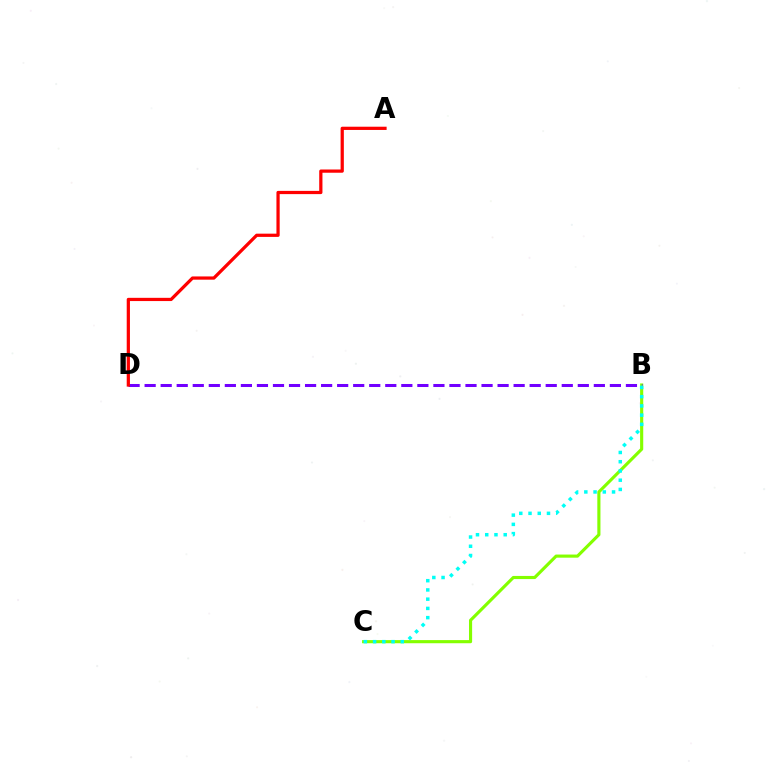{('B', 'C'): [{'color': '#84ff00', 'line_style': 'solid', 'thickness': 2.25}, {'color': '#00fff6', 'line_style': 'dotted', 'thickness': 2.51}], ('B', 'D'): [{'color': '#7200ff', 'line_style': 'dashed', 'thickness': 2.18}], ('A', 'D'): [{'color': '#ff0000', 'line_style': 'solid', 'thickness': 2.33}]}